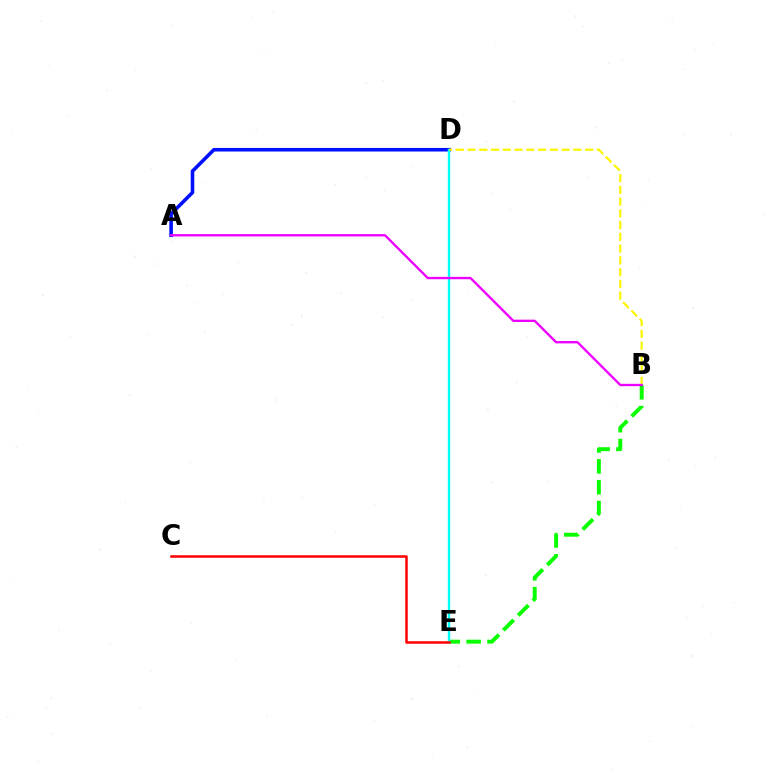{('B', 'E'): [{'color': '#08ff00', 'line_style': 'dashed', 'thickness': 2.83}], ('A', 'D'): [{'color': '#0010ff', 'line_style': 'solid', 'thickness': 2.58}], ('D', 'E'): [{'color': '#00fff6', 'line_style': 'solid', 'thickness': 1.75}], ('B', 'D'): [{'color': '#fcf500', 'line_style': 'dashed', 'thickness': 1.6}], ('A', 'B'): [{'color': '#ee00ff', 'line_style': 'solid', 'thickness': 1.7}], ('C', 'E'): [{'color': '#ff0000', 'line_style': 'solid', 'thickness': 1.8}]}